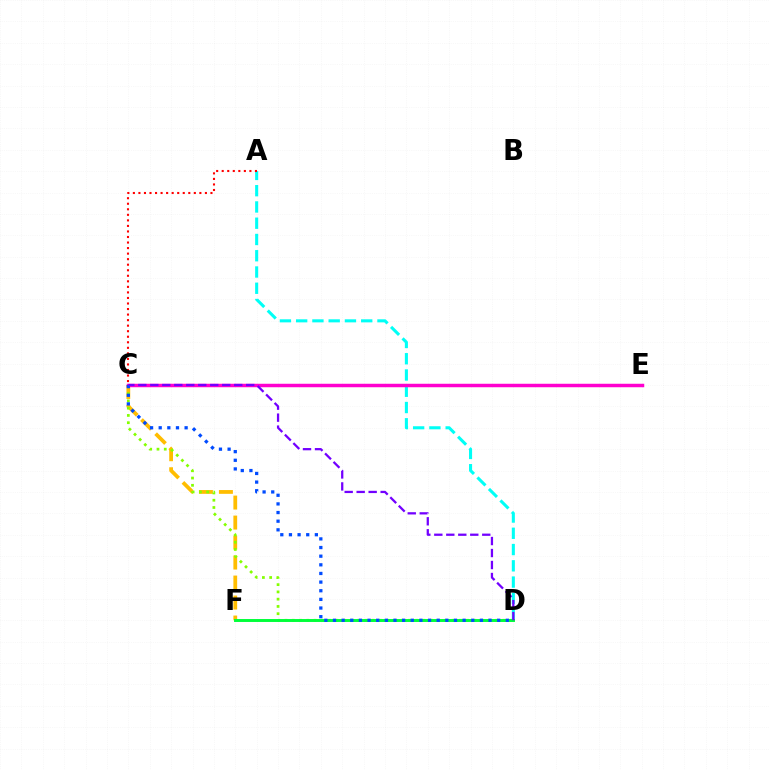{('A', 'D'): [{'color': '#00fff6', 'line_style': 'dashed', 'thickness': 2.21}], ('C', 'F'): [{'color': '#ffbd00', 'line_style': 'dashed', 'thickness': 2.72}], ('C', 'D'): [{'color': '#84ff00', 'line_style': 'dotted', 'thickness': 1.97}, {'color': '#004bff', 'line_style': 'dotted', 'thickness': 2.35}, {'color': '#7200ff', 'line_style': 'dashed', 'thickness': 1.63}], ('D', 'F'): [{'color': '#00ff39', 'line_style': 'solid', 'thickness': 2.12}], ('A', 'C'): [{'color': '#ff0000', 'line_style': 'dotted', 'thickness': 1.51}], ('C', 'E'): [{'color': '#ff00cf', 'line_style': 'solid', 'thickness': 2.5}]}